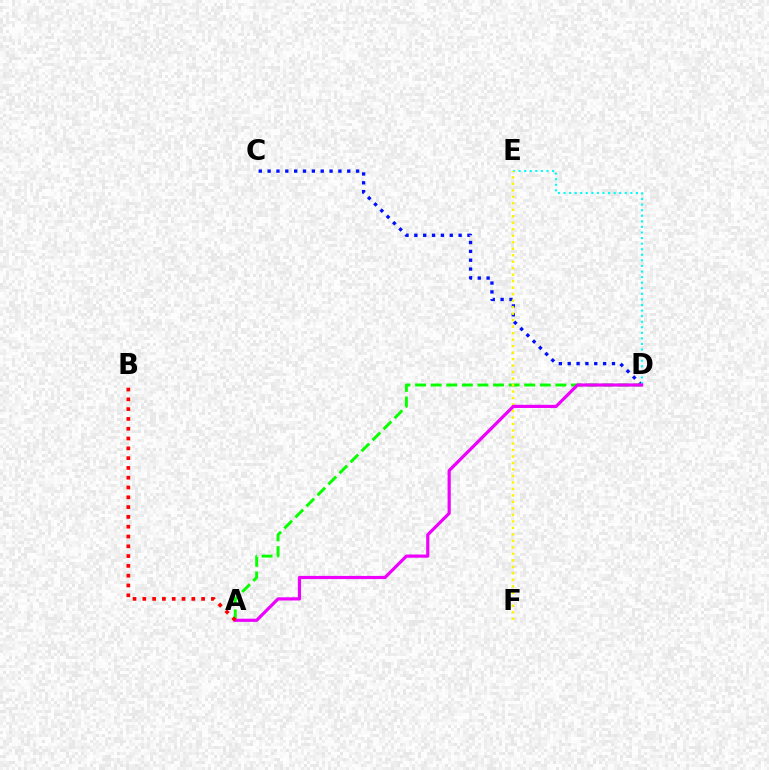{('C', 'D'): [{'color': '#0010ff', 'line_style': 'dotted', 'thickness': 2.4}], ('A', 'D'): [{'color': '#08ff00', 'line_style': 'dashed', 'thickness': 2.12}, {'color': '#ee00ff', 'line_style': 'solid', 'thickness': 2.29}], ('D', 'E'): [{'color': '#00fff6', 'line_style': 'dotted', 'thickness': 1.51}], ('E', 'F'): [{'color': '#fcf500', 'line_style': 'dotted', 'thickness': 1.76}], ('A', 'B'): [{'color': '#ff0000', 'line_style': 'dotted', 'thickness': 2.66}]}